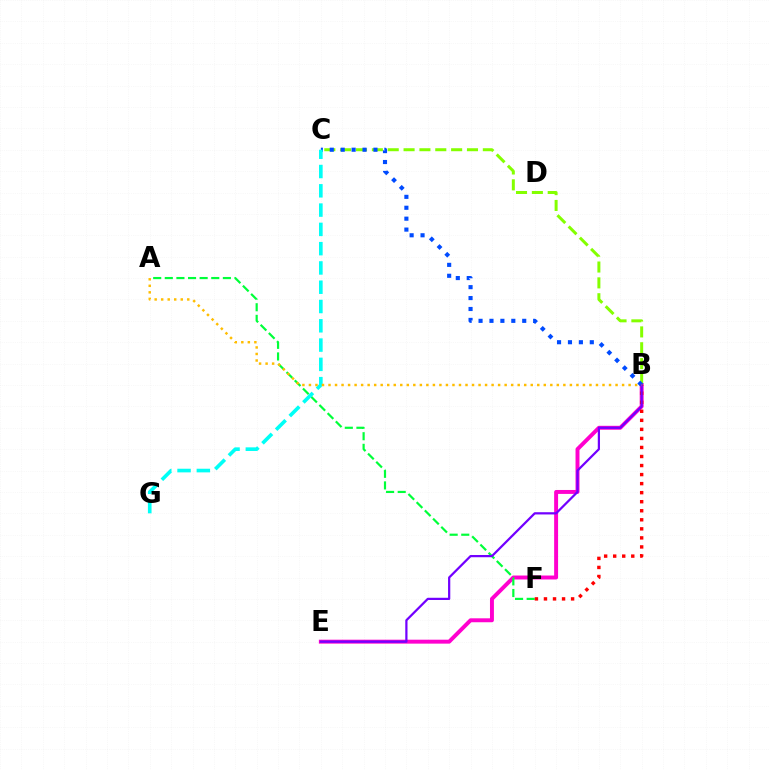{('B', 'E'): [{'color': '#ff00cf', 'line_style': 'solid', 'thickness': 2.84}, {'color': '#7200ff', 'line_style': 'solid', 'thickness': 1.6}], ('A', 'F'): [{'color': '#00ff39', 'line_style': 'dashed', 'thickness': 1.58}], ('B', 'F'): [{'color': '#ff0000', 'line_style': 'dotted', 'thickness': 2.46}], ('B', 'C'): [{'color': '#84ff00', 'line_style': 'dashed', 'thickness': 2.15}, {'color': '#004bff', 'line_style': 'dotted', 'thickness': 2.97}], ('C', 'G'): [{'color': '#00fff6', 'line_style': 'dashed', 'thickness': 2.62}], ('A', 'B'): [{'color': '#ffbd00', 'line_style': 'dotted', 'thickness': 1.77}]}